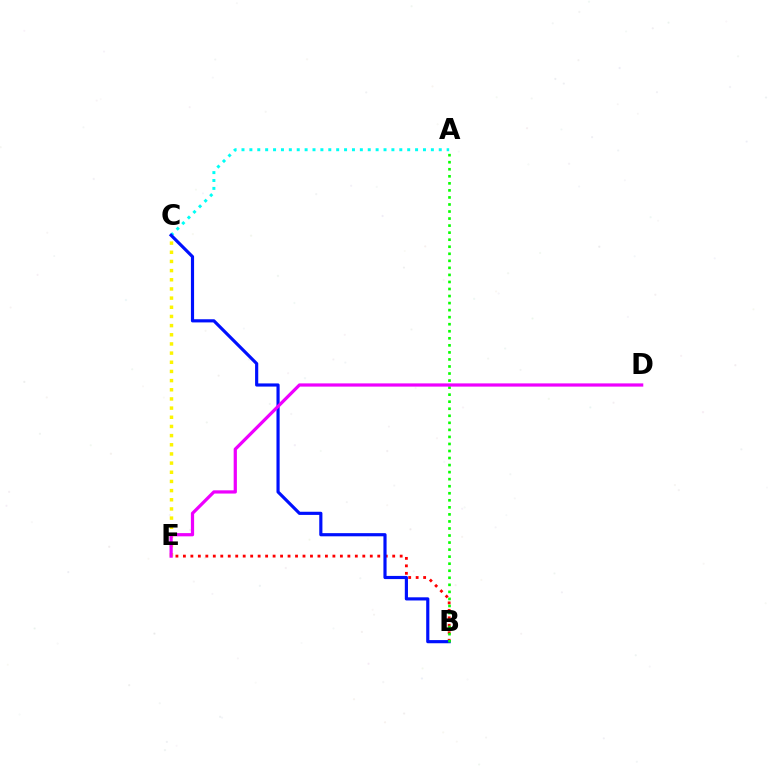{('B', 'E'): [{'color': '#ff0000', 'line_style': 'dotted', 'thickness': 2.03}], ('A', 'C'): [{'color': '#00fff6', 'line_style': 'dotted', 'thickness': 2.14}], ('C', 'E'): [{'color': '#fcf500', 'line_style': 'dotted', 'thickness': 2.49}], ('B', 'C'): [{'color': '#0010ff', 'line_style': 'solid', 'thickness': 2.28}], ('A', 'B'): [{'color': '#08ff00', 'line_style': 'dotted', 'thickness': 1.91}], ('D', 'E'): [{'color': '#ee00ff', 'line_style': 'solid', 'thickness': 2.33}]}